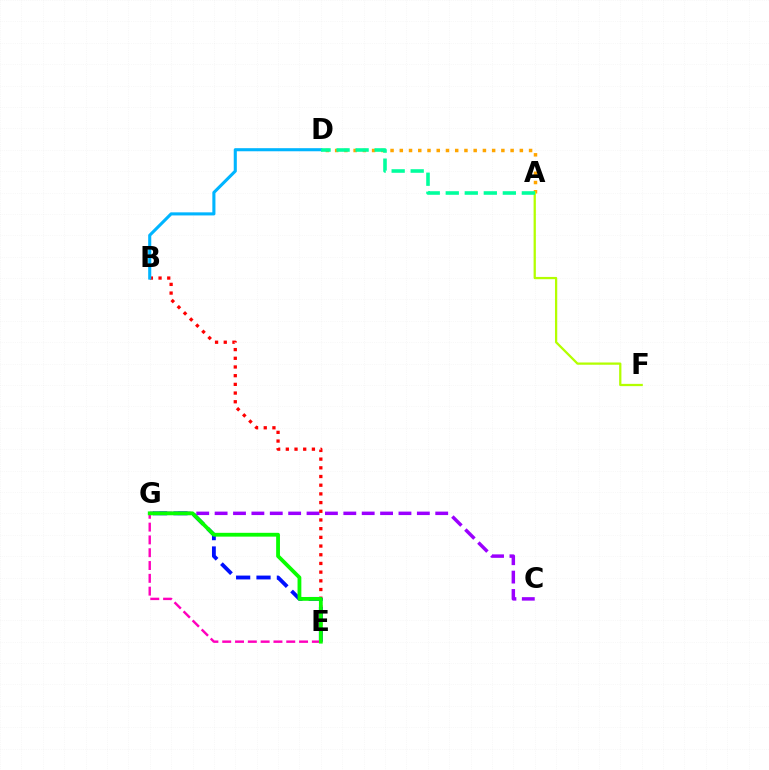{('C', 'G'): [{'color': '#9b00ff', 'line_style': 'dashed', 'thickness': 2.5}], ('B', 'E'): [{'color': '#ff0000', 'line_style': 'dotted', 'thickness': 2.36}], ('E', 'G'): [{'color': '#0010ff', 'line_style': 'dashed', 'thickness': 2.77}, {'color': '#ff00bd', 'line_style': 'dashed', 'thickness': 1.74}, {'color': '#08ff00', 'line_style': 'solid', 'thickness': 2.74}], ('B', 'D'): [{'color': '#00b5ff', 'line_style': 'solid', 'thickness': 2.22}], ('A', 'D'): [{'color': '#ffa500', 'line_style': 'dotted', 'thickness': 2.51}, {'color': '#00ff9d', 'line_style': 'dashed', 'thickness': 2.58}], ('A', 'F'): [{'color': '#b3ff00', 'line_style': 'solid', 'thickness': 1.63}]}